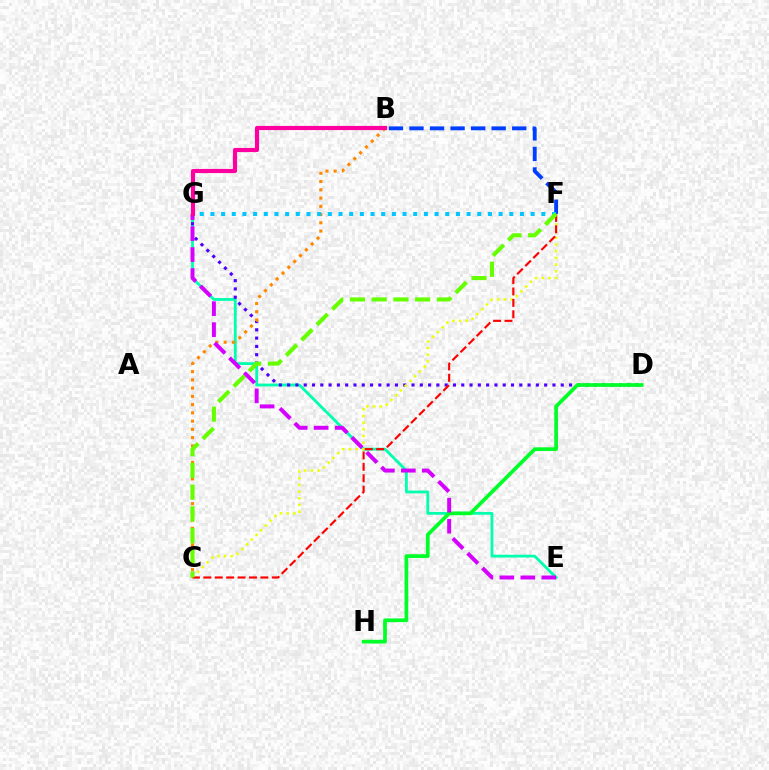{('E', 'G'): [{'color': '#00ffaf', 'line_style': 'solid', 'thickness': 2.02}, {'color': '#d600ff', 'line_style': 'dashed', 'thickness': 2.85}], ('D', 'G'): [{'color': '#4f00ff', 'line_style': 'dotted', 'thickness': 2.25}], ('D', 'H'): [{'color': '#00ff27', 'line_style': 'solid', 'thickness': 2.68}], ('B', 'C'): [{'color': '#ff8800', 'line_style': 'dotted', 'thickness': 2.24}], ('B', 'F'): [{'color': '#003fff', 'line_style': 'dashed', 'thickness': 2.79}], ('C', 'F'): [{'color': '#eeff00', 'line_style': 'dotted', 'thickness': 1.82}, {'color': '#ff0000', 'line_style': 'dashed', 'thickness': 1.55}, {'color': '#66ff00', 'line_style': 'dashed', 'thickness': 2.95}], ('F', 'G'): [{'color': '#00c7ff', 'line_style': 'dotted', 'thickness': 2.9}], ('B', 'G'): [{'color': '#ff00a0', 'line_style': 'solid', 'thickness': 2.99}]}